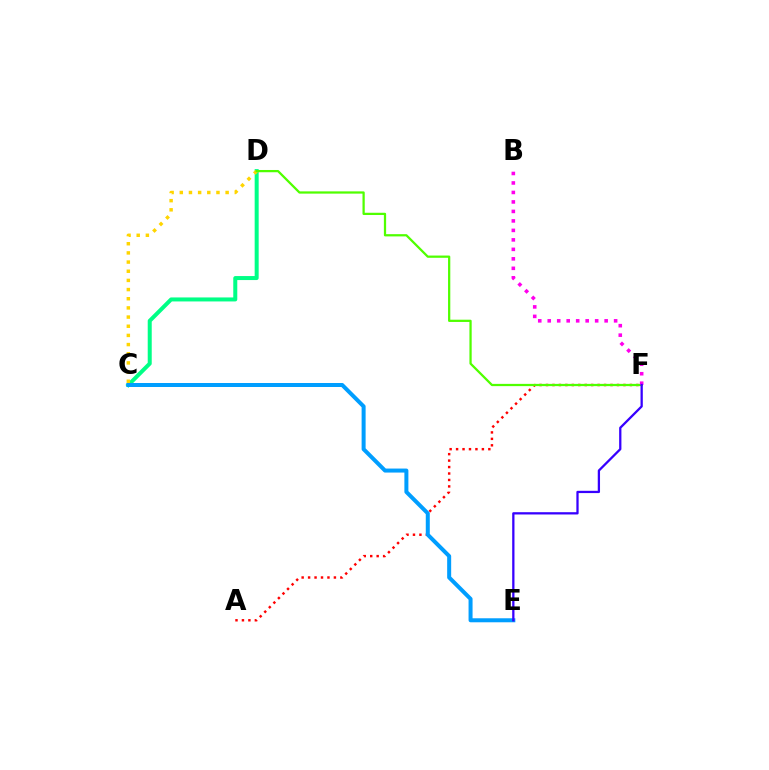{('C', 'D'): [{'color': '#00ff86', 'line_style': 'solid', 'thickness': 2.88}, {'color': '#ffd500', 'line_style': 'dotted', 'thickness': 2.49}], ('A', 'F'): [{'color': '#ff0000', 'line_style': 'dotted', 'thickness': 1.75}], ('D', 'F'): [{'color': '#4fff00', 'line_style': 'solid', 'thickness': 1.62}], ('B', 'F'): [{'color': '#ff00ed', 'line_style': 'dotted', 'thickness': 2.58}], ('C', 'E'): [{'color': '#009eff', 'line_style': 'solid', 'thickness': 2.88}], ('E', 'F'): [{'color': '#3700ff', 'line_style': 'solid', 'thickness': 1.64}]}